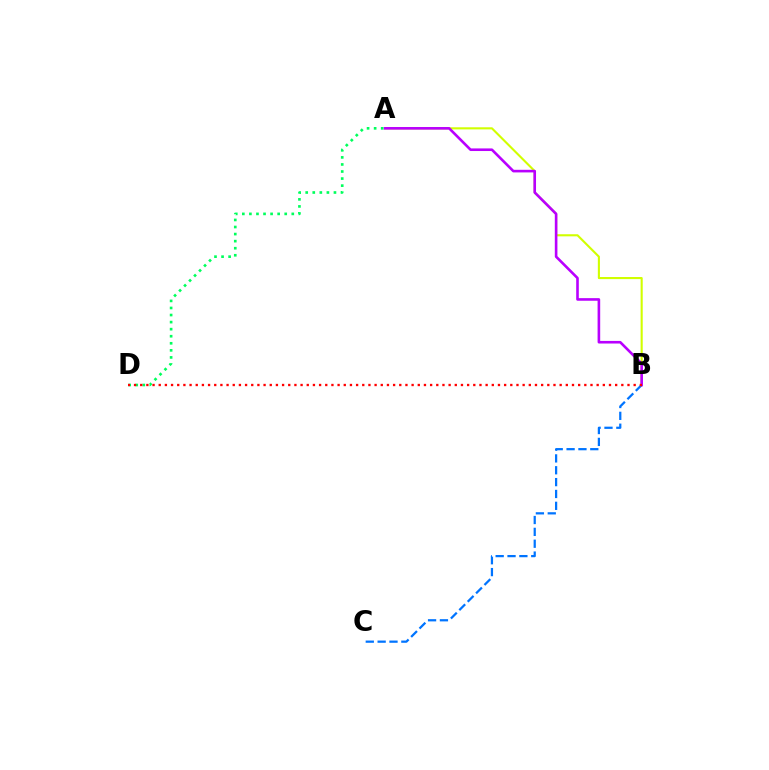{('A', 'B'): [{'color': '#d1ff00', 'line_style': 'solid', 'thickness': 1.52}, {'color': '#b900ff', 'line_style': 'solid', 'thickness': 1.88}], ('B', 'C'): [{'color': '#0074ff', 'line_style': 'dashed', 'thickness': 1.61}], ('A', 'D'): [{'color': '#00ff5c', 'line_style': 'dotted', 'thickness': 1.92}], ('B', 'D'): [{'color': '#ff0000', 'line_style': 'dotted', 'thickness': 1.68}]}